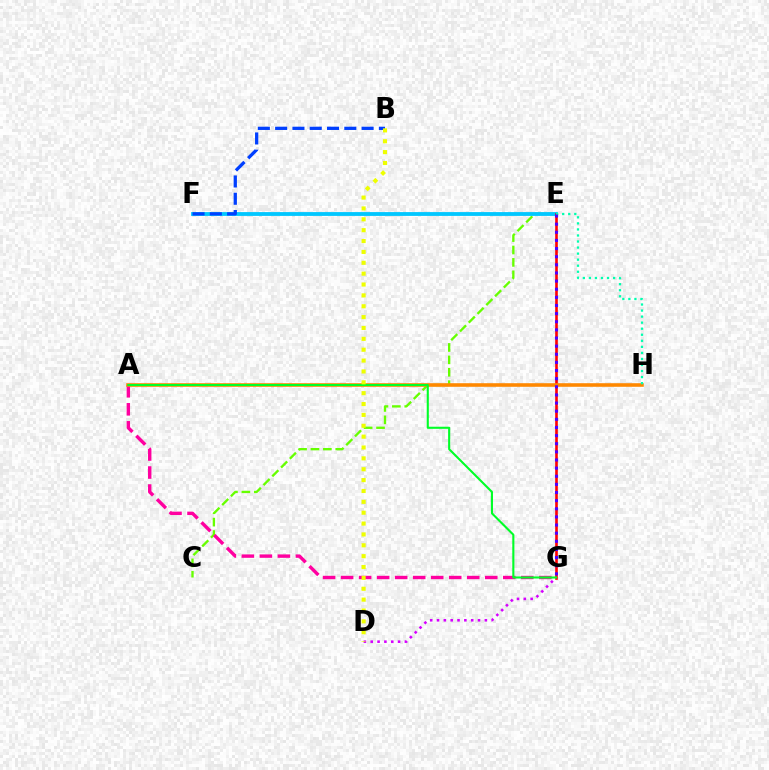{('D', 'G'): [{'color': '#d600ff', 'line_style': 'dotted', 'thickness': 1.86}], ('C', 'E'): [{'color': '#66ff00', 'line_style': 'dashed', 'thickness': 1.69}], ('E', 'F'): [{'color': '#00c7ff', 'line_style': 'solid', 'thickness': 2.75}], ('A', 'G'): [{'color': '#ff00a0', 'line_style': 'dashed', 'thickness': 2.45}, {'color': '#00ff27', 'line_style': 'solid', 'thickness': 1.51}], ('E', 'G'): [{'color': '#ff0000', 'line_style': 'solid', 'thickness': 1.89}, {'color': '#4f00ff', 'line_style': 'dotted', 'thickness': 2.21}], ('A', 'H'): [{'color': '#ff8800', 'line_style': 'solid', 'thickness': 2.58}], ('E', 'H'): [{'color': '#00ffaf', 'line_style': 'dotted', 'thickness': 1.64}], ('B', 'F'): [{'color': '#003fff', 'line_style': 'dashed', 'thickness': 2.35}], ('B', 'D'): [{'color': '#eeff00', 'line_style': 'dotted', 'thickness': 2.95}]}